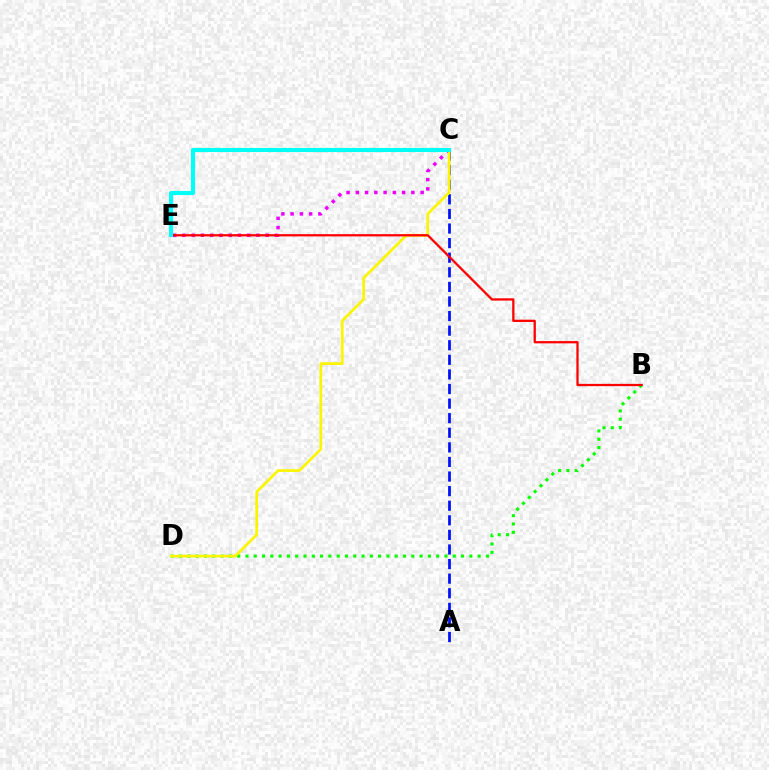{('B', 'D'): [{'color': '#08ff00', 'line_style': 'dotted', 'thickness': 2.25}], ('A', 'C'): [{'color': '#0010ff', 'line_style': 'dashed', 'thickness': 1.98}], ('C', 'E'): [{'color': '#ee00ff', 'line_style': 'dotted', 'thickness': 2.52}, {'color': '#00fff6', 'line_style': 'solid', 'thickness': 2.96}], ('C', 'D'): [{'color': '#fcf500', 'line_style': 'solid', 'thickness': 1.96}], ('B', 'E'): [{'color': '#ff0000', 'line_style': 'solid', 'thickness': 1.63}]}